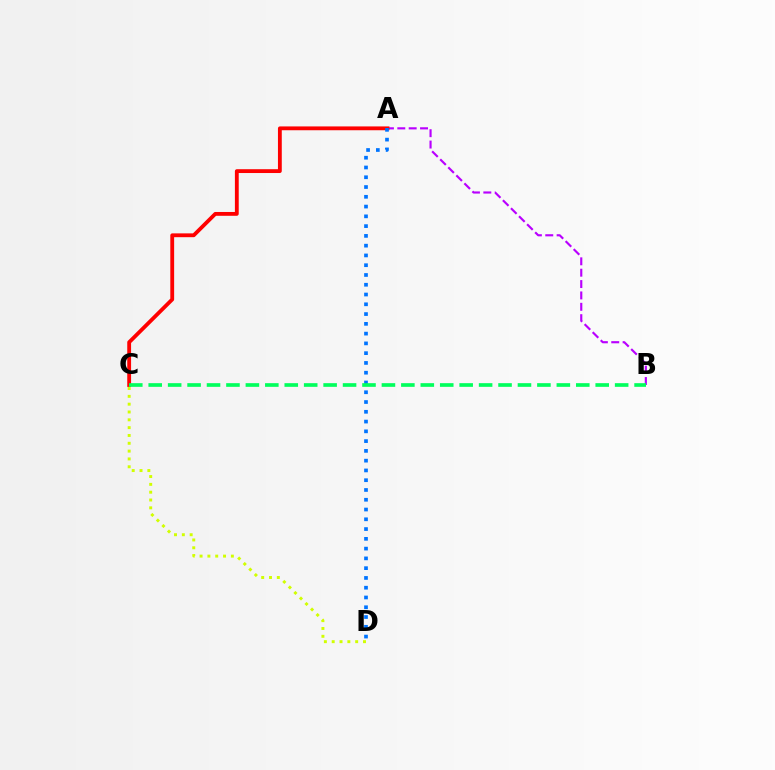{('A', 'B'): [{'color': '#b900ff', 'line_style': 'dashed', 'thickness': 1.54}], ('A', 'C'): [{'color': '#ff0000', 'line_style': 'solid', 'thickness': 2.75}], ('A', 'D'): [{'color': '#0074ff', 'line_style': 'dotted', 'thickness': 2.66}], ('B', 'C'): [{'color': '#00ff5c', 'line_style': 'dashed', 'thickness': 2.64}], ('C', 'D'): [{'color': '#d1ff00', 'line_style': 'dotted', 'thickness': 2.13}]}